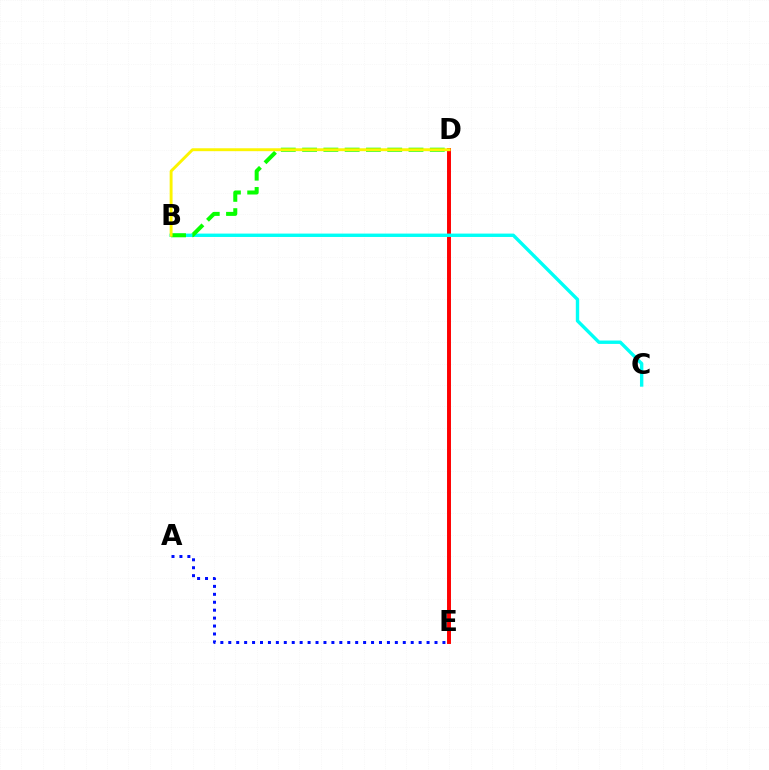{('D', 'E'): [{'color': '#ee00ff', 'line_style': 'dotted', 'thickness': 1.75}, {'color': '#ff0000', 'line_style': 'solid', 'thickness': 2.84}], ('B', 'C'): [{'color': '#00fff6', 'line_style': 'solid', 'thickness': 2.43}], ('B', 'D'): [{'color': '#08ff00', 'line_style': 'dashed', 'thickness': 2.89}, {'color': '#fcf500', 'line_style': 'solid', 'thickness': 2.09}], ('A', 'E'): [{'color': '#0010ff', 'line_style': 'dotted', 'thickness': 2.16}]}